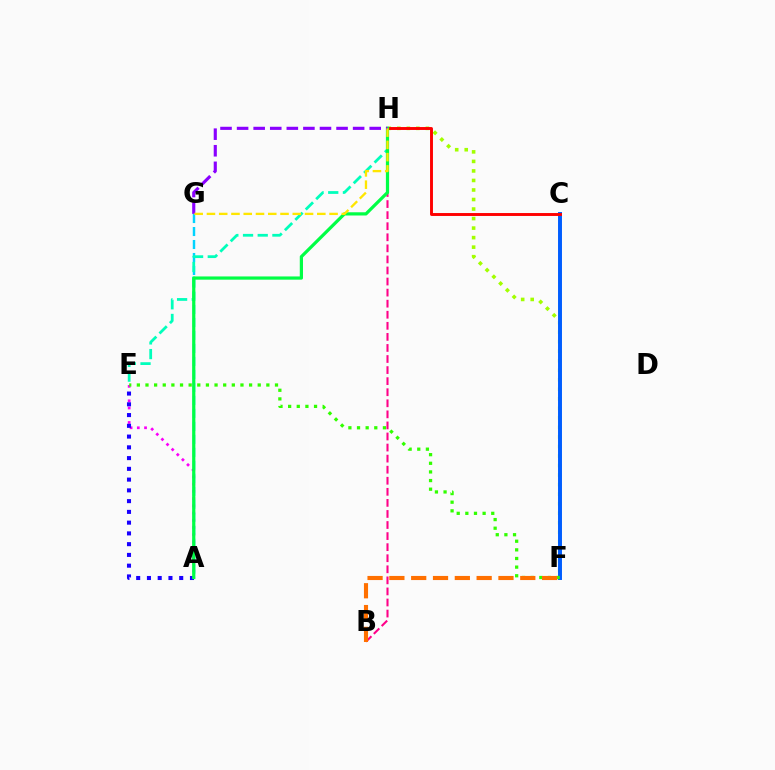{('F', 'H'): [{'color': '#a2ff00', 'line_style': 'dotted', 'thickness': 2.59}], ('A', 'E'): [{'color': '#fa00f9', 'line_style': 'dotted', 'thickness': 1.96}, {'color': '#1900ff', 'line_style': 'dotted', 'thickness': 2.92}], ('C', 'F'): [{'color': '#005dff', 'line_style': 'solid', 'thickness': 2.84}], ('E', 'F'): [{'color': '#31ff00', 'line_style': 'dotted', 'thickness': 2.35}], ('C', 'H'): [{'color': '#ff0000', 'line_style': 'solid', 'thickness': 2.1}], ('B', 'H'): [{'color': '#ff0088', 'line_style': 'dashed', 'thickness': 1.5}], ('A', 'G'): [{'color': '#00d3ff', 'line_style': 'dashed', 'thickness': 1.76}], ('E', 'H'): [{'color': '#00ffbb', 'line_style': 'dashed', 'thickness': 2.0}], ('A', 'H'): [{'color': '#00ff45', 'line_style': 'solid', 'thickness': 2.32}], ('G', 'H'): [{'color': '#8a00ff', 'line_style': 'dashed', 'thickness': 2.25}, {'color': '#ffe600', 'line_style': 'dashed', 'thickness': 1.67}], ('B', 'F'): [{'color': '#ff7000', 'line_style': 'dashed', 'thickness': 2.96}]}